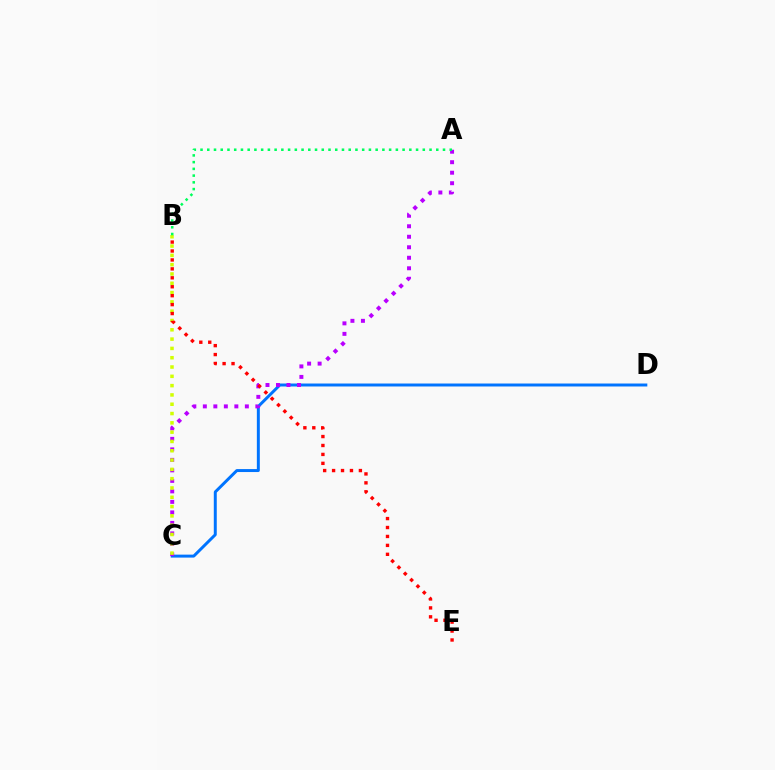{('C', 'D'): [{'color': '#0074ff', 'line_style': 'solid', 'thickness': 2.14}], ('A', 'C'): [{'color': '#b900ff', 'line_style': 'dotted', 'thickness': 2.85}], ('B', 'C'): [{'color': '#d1ff00', 'line_style': 'dotted', 'thickness': 2.53}], ('B', 'E'): [{'color': '#ff0000', 'line_style': 'dotted', 'thickness': 2.43}], ('A', 'B'): [{'color': '#00ff5c', 'line_style': 'dotted', 'thickness': 1.83}]}